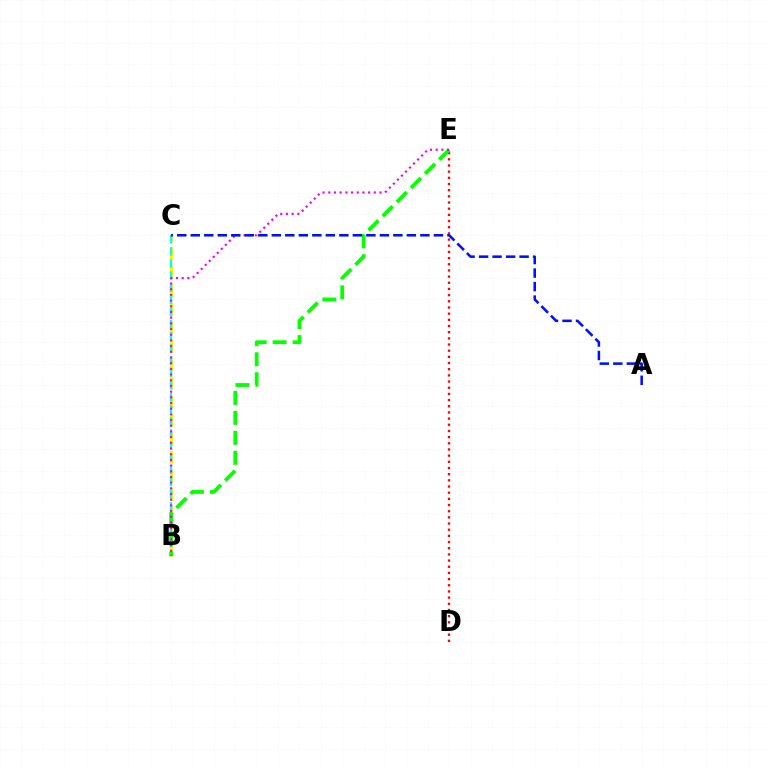{('B', 'C'): [{'color': '#fcf500', 'line_style': 'dashed', 'thickness': 2.52}, {'color': '#00fff6', 'line_style': 'dashed', 'thickness': 1.65}], ('D', 'E'): [{'color': '#ff0000', 'line_style': 'dotted', 'thickness': 1.68}], ('B', 'E'): [{'color': '#08ff00', 'line_style': 'dashed', 'thickness': 2.72}, {'color': '#ee00ff', 'line_style': 'dotted', 'thickness': 1.55}], ('A', 'C'): [{'color': '#0010ff', 'line_style': 'dashed', 'thickness': 1.84}]}